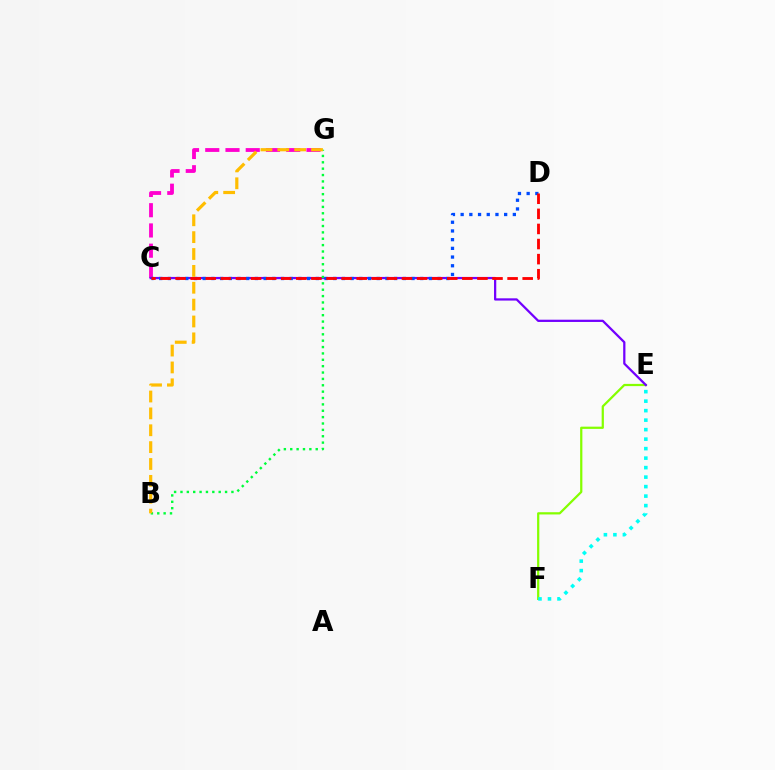{('E', 'F'): [{'color': '#84ff00', 'line_style': 'solid', 'thickness': 1.61}, {'color': '#00fff6', 'line_style': 'dotted', 'thickness': 2.58}], ('C', 'G'): [{'color': '#ff00cf', 'line_style': 'dashed', 'thickness': 2.75}], ('C', 'E'): [{'color': '#7200ff', 'line_style': 'solid', 'thickness': 1.62}], ('C', 'D'): [{'color': '#004bff', 'line_style': 'dotted', 'thickness': 2.36}, {'color': '#ff0000', 'line_style': 'dashed', 'thickness': 2.05}], ('B', 'G'): [{'color': '#00ff39', 'line_style': 'dotted', 'thickness': 1.73}, {'color': '#ffbd00', 'line_style': 'dashed', 'thickness': 2.29}]}